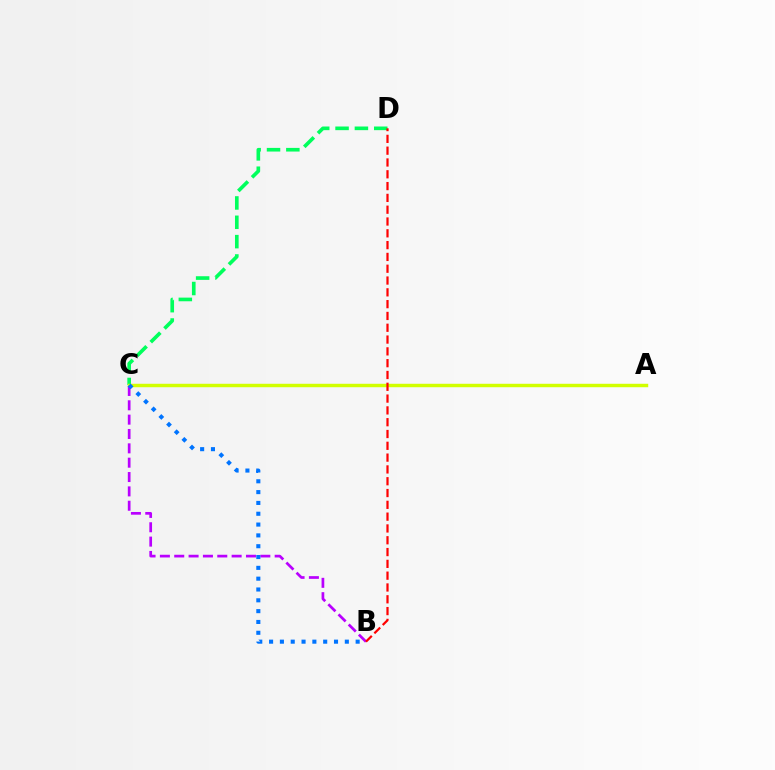{('C', 'D'): [{'color': '#00ff5c', 'line_style': 'dashed', 'thickness': 2.63}], ('A', 'C'): [{'color': '#d1ff00', 'line_style': 'solid', 'thickness': 2.48}], ('B', 'C'): [{'color': '#b900ff', 'line_style': 'dashed', 'thickness': 1.95}, {'color': '#0074ff', 'line_style': 'dotted', 'thickness': 2.94}], ('B', 'D'): [{'color': '#ff0000', 'line_style': 'dashed', 'thickness': 1.6}]}